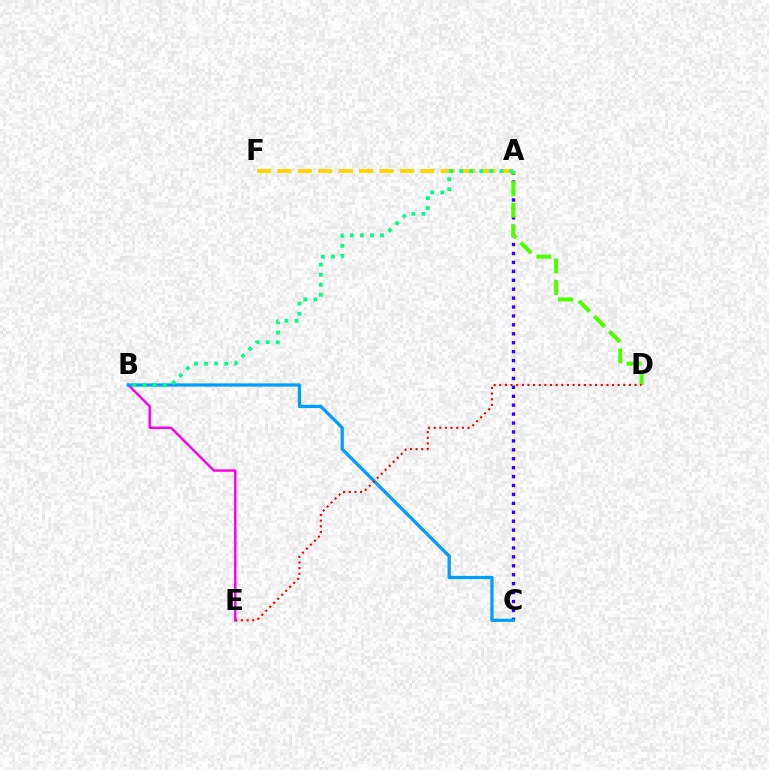{('A', 'C'): [{'color': '#3700ff', 'line_style': 'dotted', 'thickness': 2.42}], ('A', 'D'): [{'color': '#4fff00', 'line_style': 'dashed', 'thickness': 2.92}], ('B', 'E'): [{'color': '#ff00ed', 'line_style': 'solid', 'thickness': 1.77}], ('A', 'F'): [{'color': '#ffd500', 'line_style': 'dashed', 'thickness': 2.77}], ('B', 'C'): [{'color': '#009eff', 'line_style': 'solid', 'thickness': 2.34}], ('A', 'B'): [{'color': '#00ff86', 'line_style': 'dotted', 'thickness': 2.73}], ('D', 'E'): [{'color': '#ff0000', 'line_style': 'dotted', 'thickness': 1.53}]}